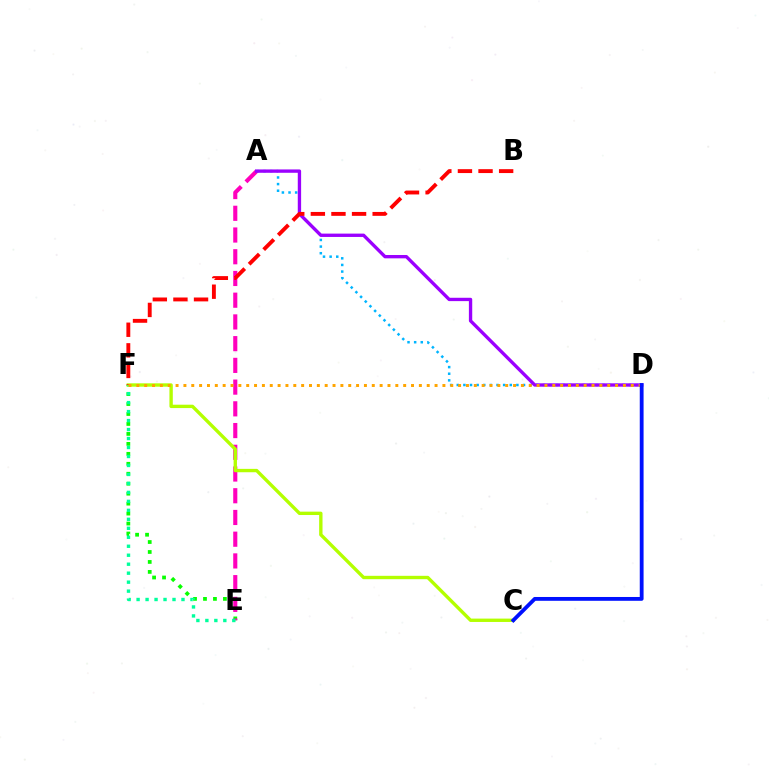{('E', 'F'): [{'color': '#08ff00', 'line_style': 'dotted', 'thickness': 2.71}, {'color': '#00ff9d', 'line_style': 'dotted', 'thickness': 2.44}], ('A', 'E'): [{'color': '#ff00bd', 'line_style': 'dashed', 'thickness': 2.95}], ('C', 'F'): [{'color': '#b3ff00', 'line_style': 'solid', 'thickness': 2.43}], ('A', 'D'): [{'color': '#00b5ff', 'line_style': 'dotted', 'thickness': 1.8}, {'color': '#9b00ff', 'line_style': 'solid', 'thickness': 2.41}], ('B', 'F'): [{'color': '#ff0000', 'line_style': 'dashed', 'thickness': 2.8}], ('D', 'F'): [{'color': '#ffa500', 'line_style': 'dotted', 'thickness': 2.13}], ('C', 'D'): [{'color': '#0010ff', 'line_style': 'solid', 'thickness': 2.75}]}